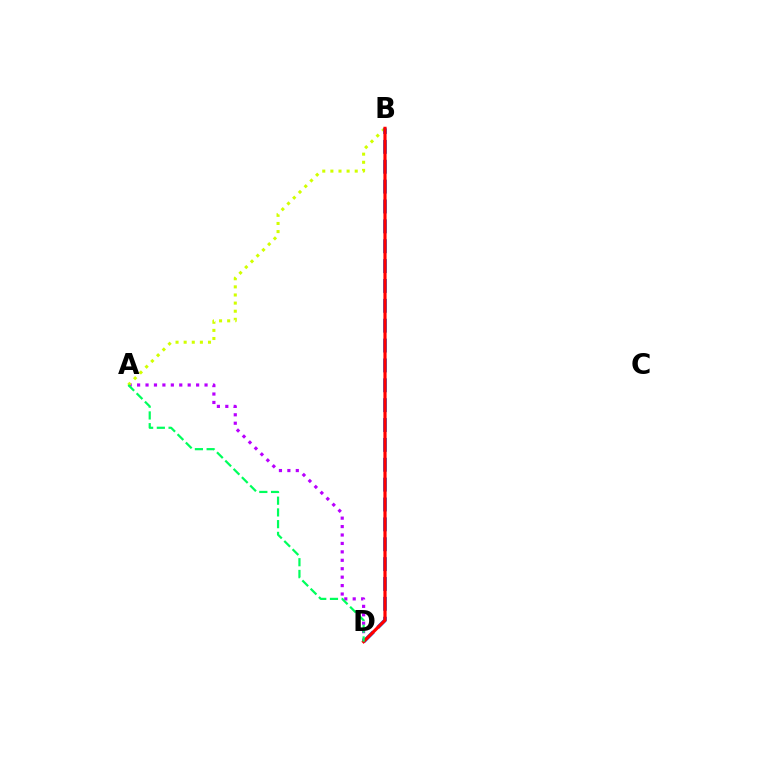{('A', 'D'): [{'color': '#b900ff', 'line_style': 'dotted', 'thickness': 2.29}, {'color': '#00ff5c', 'line_style': 'dashed', 'thickness': 1.59}], ('A', 'B'): [{'color': '#d1ff00', 'line_style': 'dotted', 'thickness': 2.2}], ('B', 'D'): [{'color': '#0074ff', 'line_style': 'dashed', 'thickness': 2.7}, {'color': '#ff0000', 'line_style': 'solid', 'thickness': 2.28}]}